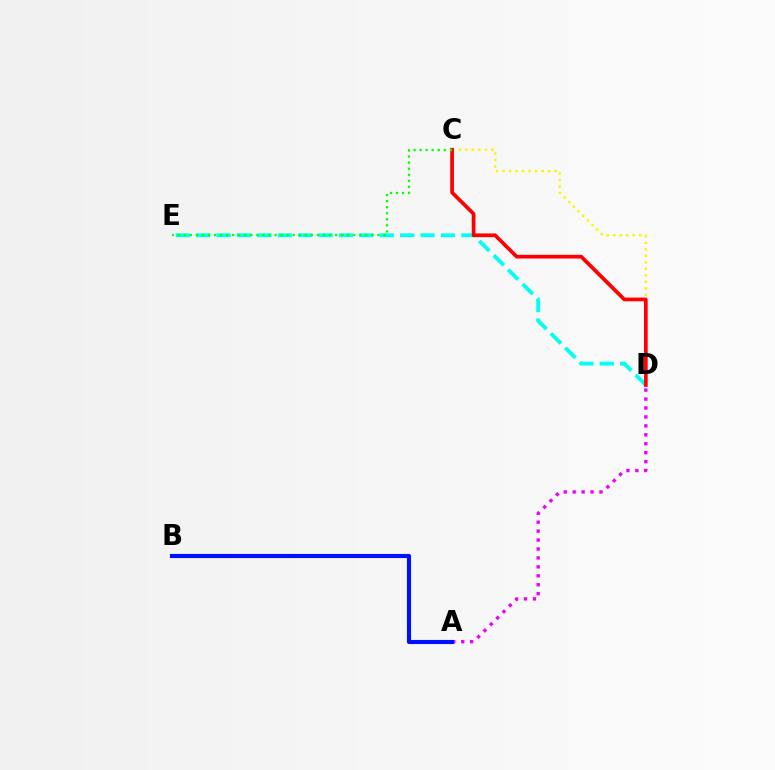{('A', 'D'): [{'color': '#ee00ff', 'line_style': 'dotted', 'thickness': 2.43}], ('C', 'D'): [{'color': '#fcf500', 'line_style': 'dotted', 'thickness': 1.77}, {'color': '#ff0000', 'line_style': 'solid', 'thickness': 2.67}], ('A', 'B'): [{'color': '#0010ff', 'line_style': 'solid', 'thickness': 2.97}], ('D', 'E'): [{'color': '#00fff6', 'line_style': 'dashed', 'thickness': 2.77}], ('C', 'E'): [{'color': '#08ff00', 'line_style': 'dotted', 'thickness': 1.64}]}